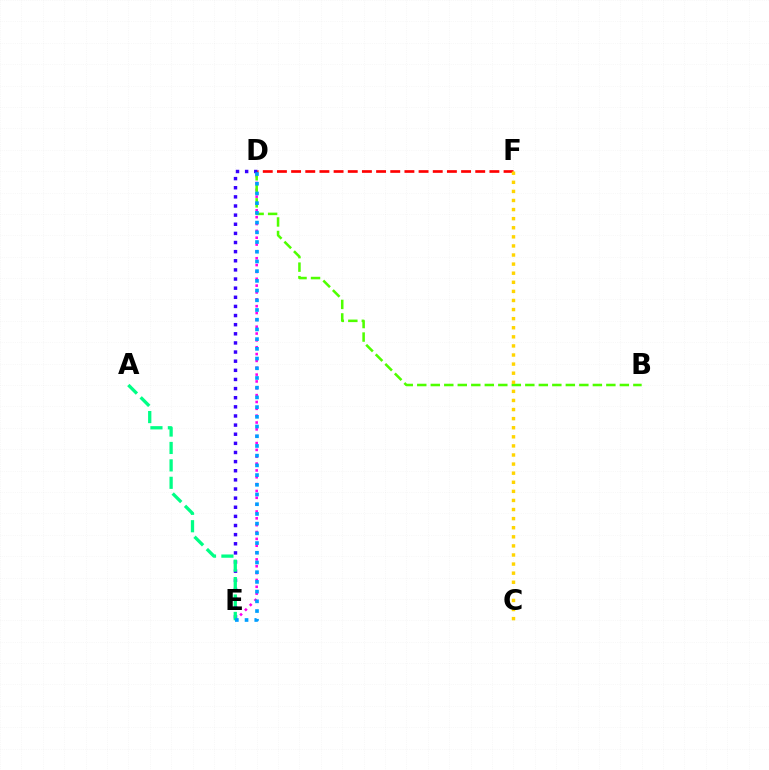{('D', 'E'): [{'color': '#ff00ed', 'line_style': 'dotted', 'thickness': 1.86}, {'color': '#3700ff', 'line_style': 'dotted', 'thickness': 2.48}, {'color': '#009eff', 'line_style': 'dotted', 'thickness': 2.64}], ('B', 'D'): [{'color': '#4fff00', 'line_style': 'dashed', 'thickness': 1.83}], ('D', 'F'): [{'color': '#ff0000', 'line_style': 'dashed', 'thickness': 1.92}], ('C', 'F'): [{'color': '#ffd500', 'line_style': 'dotted', 'thickness': 2.47}], ('A', 'E'): [{'color': '#00ff86', 'line_style': 'dashed', 'thickness': 2.37}]}